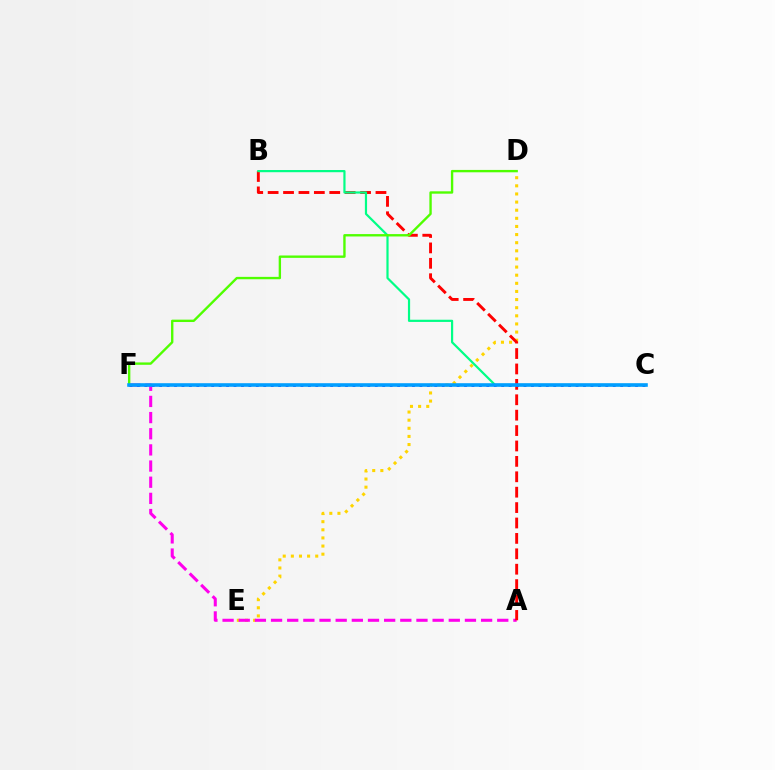{('D', 'E'): [{'color': '#ffd500', 'line_style': 'dotted', 'thickness': 2.21}], ('A', 'F'): [{'color': '#ff00ed', 'line_style': 'dashed', 'thickness': 2.2}], ('A', 'B'): [{'color': '#ff0000', 'line_style': 'dashed', 'thickness': 2.09}], ('C', 'F'): [{'color': '#3700ff', 'line_style': 'dotted', 'thickness': 2.02}, {'color': '#009eff', 'line_style': 'solid', 'thickness': 2.59}], ('B', 'C'): [{'color': '#00ff86', 'line_style': 'solid', 'thickness': 1.58}], ('D', 'F'): [{'color': '#4fff00', 'line_style': 'solid', 'thickness': 1.71}]}